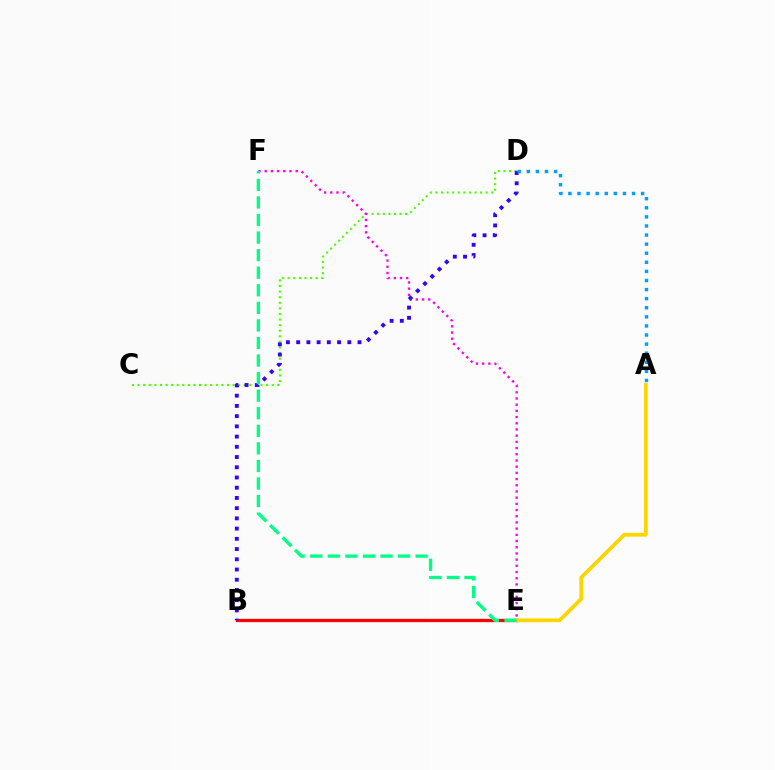{('B', 'E'): [{'color': '#ff0000', 'line_style': 'solid', 'thickness': 2.37}], ('C', 'D'): [{'color': '#4fff00', 'line_style': 'dotted', 'thickness': 1.52}], ('E', 'F'): [{'color': '#ff00ed', 'line_style': 'dotted', 'thickness': 1.68}, {'color': '#00ff86', 'line_style': 'dashed', 'thickness': 2.39}], ('B', 'D'): [{'color': '#3700ff', 'line_style': 'dotted', 'thickness': 2.78}], ('A', 'E'): [{'color': '#ffd500', 'line_style': 'solid', 'thickness': 2.75}], ('A', 'D'): [{'color': '#009eff', 'line_style': 'dotted', 'thickness': 2.47}]}